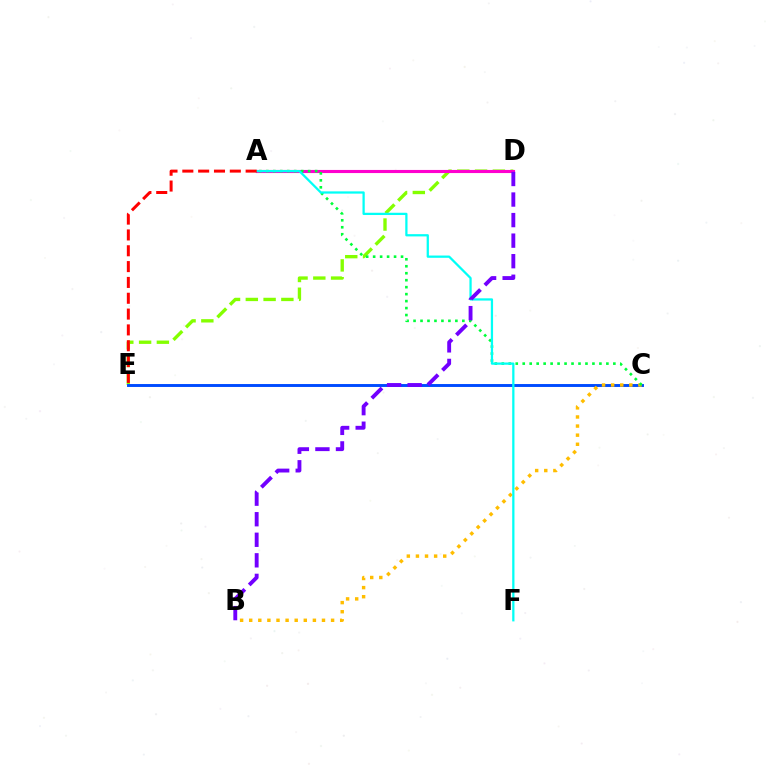{('D', 'E'): [{'color': '#84ff00', 'line_style': 'dashed', 'thickness': 2.42}], ('A', 'D'): [{'color': '#ff00cf', 'line_style': 'solid', 'thickness': 2.24}], ('C', 'E'): [{'color': '#004bff', 'line_style': 'solid', 'thickness': 2.1}], ('B', 'C'): [{'color': '#ffbd00', 'line_style': 'dotted', 'thickness': 2.47}], ('A', 'C'): [{'color': '#00ff39', 'line_style': 'dotted', 'thickness': 1.89}], ('A', 'F'): [{'color': '#00fff6', 'line_style': 'solid', 'thickness': 1.63}], ('B', 'D'): [{'color': '#7200ff', 'line_style': 'dashed', 'thickness': 2.79}], ('A', 'E'): [{'color': '#ff0000', 'line_style': 'dashed', 'thickness': 2.15}]}